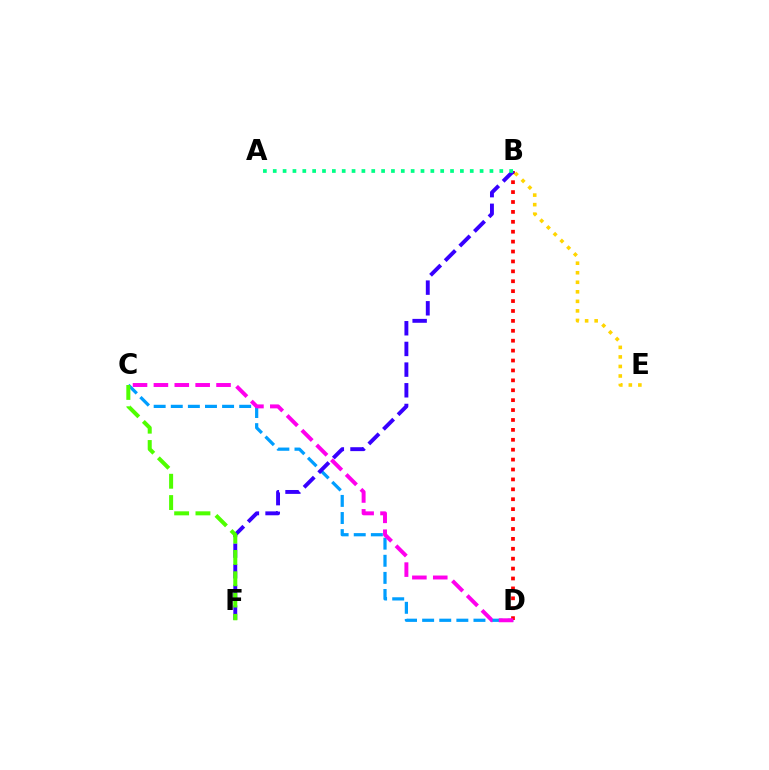{('C', 'D'): [{'color': '#009eff', 'line_style': 'dashed', 'thickness': 2.32}, {'color': '#ff00ed', 'line_style': 'dashed', 'thickness': 2.84}], ('B', 'D'): [{'color': '#ff0000', 'line_style': 'dotted', 'thickness': 2.69}], ('B', 'E'): [{'color': '#ffd500', 'line_style': 'dotted', 'thickness': 2.59}], ('B', 'F'): [{'color': '#3700ff', 'line_style': 'dashed', 'thickness': 2.81}], ('A', 'B'): [{'color': '#00ff86', 'line_style': 'dotted', 'thickness': 2.68}], ('C', 'F'): [{'color': '#4fff00', 'line_style': 'dashed', 'thickness': 2.89}]}